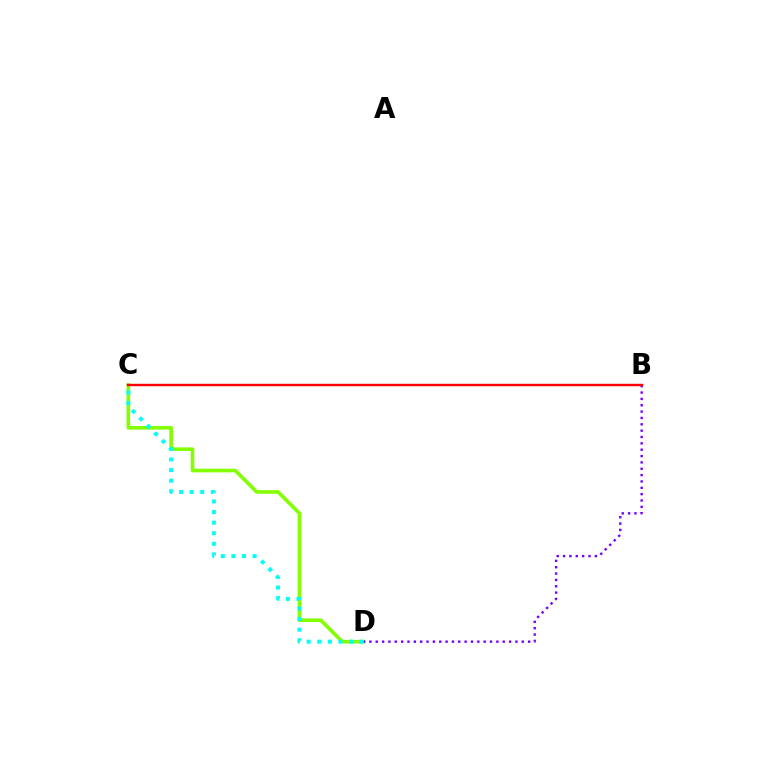{('C', 'D'): [{'color': '#84ff00', 'line_style': 'solid', 'thickness': 2.61}, {'color': '#00fff6', 'line_style': 'dotted', 'thickness': 2.88}], ('B', 'D'): [{'color': '#7200ff', 'line_style': 'dotted', 'thickness': 1.73}], ('B', 'C'): [{'color': '#ff0000', 'line_style': 'solid', 'thickness': 1.73}]}